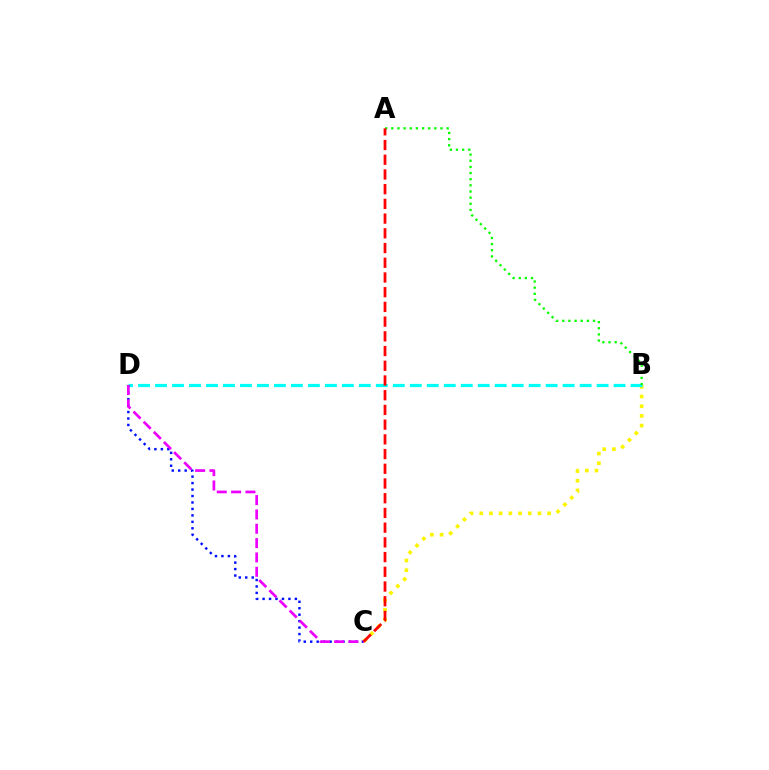{('B', 'C'): [{'color': '#fcf500', 'line_style': 'dotted', 'thickness': 2.64}], ('B', 'D'): [{'color': '#00fff6', 'line_style': 'dashed', 'thickness': 2.31}], ('C', 'D'): [{'color': '#0010ff', 'line_style': 'dotted', 'thickness': 1.75}, {'color': '#ee00ff', 'line_style': 'dashed', 'thickness': 1.95}], ('A', 'B'): [{'color': '#08ff00', 'line_style': 'dotted', 'thickness': 1.67}], ('A', 'C'): [{'color': '#ff0000', 'line_style': 'dashed', 'thickness': 2.0}]}